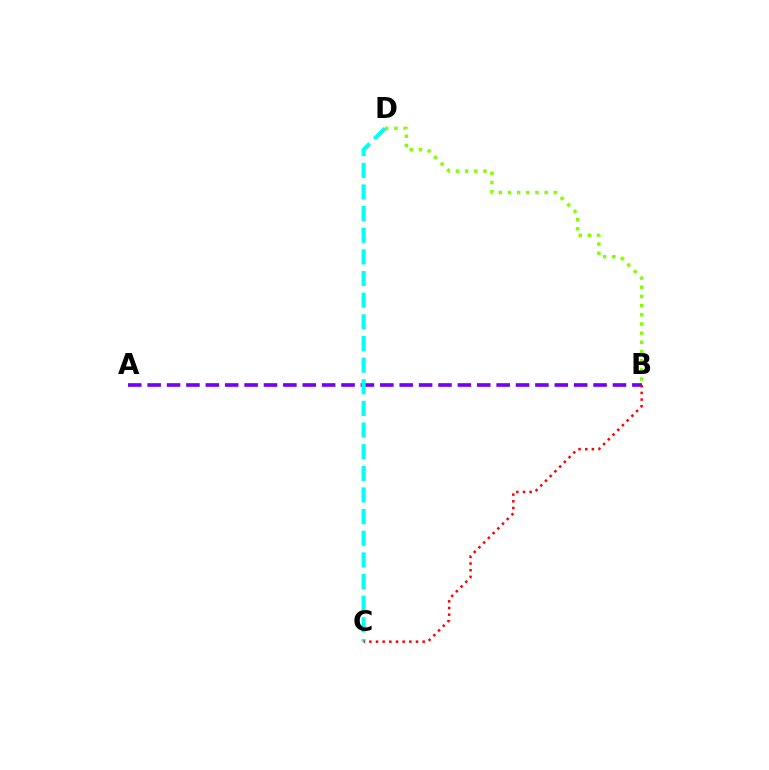{('B', 'D'): [{'color': '#84ff00', 'line_style': 'dotted', 'thickness': 2.49}], ('A', 'B'): [{'color': '#7200ff', 'line_style': 'dashed', 'thickness': 2.63}], ('C', 'D'): [{'color': '#00fff6', 'line_style': 'dashed', 'thickness': 2.94}], ('B', 'C'): [{'color': '#ff0000', 'line_style': 'dotted', 'thickness': 1.81}]}